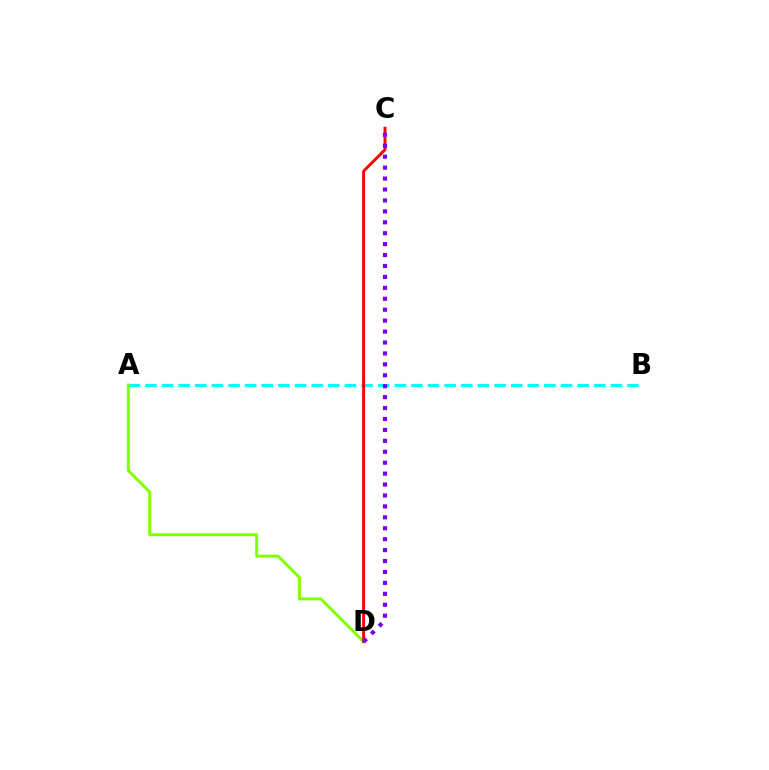{('A', 'B'): [{'color': '#00fff6', 'line_style': 'dashed', 'thickness': 2.26}], ('A', 'D'): [{'color': '#84ff00', 'line_style': 'solid', 'thickness': 2.14}], ('C', 'D'): [{'color': '#ff0000', 'line_style': 'solid', 'thickness': 2.12}, {'color': '#7200ff', 'line_style': 'dotted', 'thickness': 2.97}]}